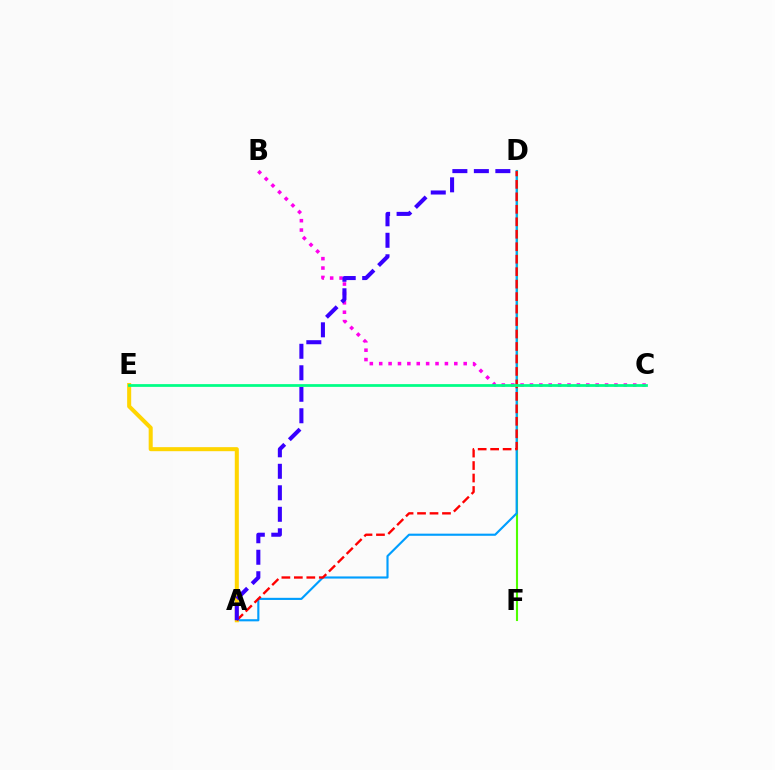{('B', 'C'): [{'color': '#ff00ed', 'line_style': 'dotted', 'thickness': 2.55}], ('D', 'F'): [{'color': '#4fff00', 'line_style': 'solid', 'thickness': 1.52}], ('A', 'D'): [{'color': '#009eff', 'line_style': 'solid', 'thickness': 1.54}, {'color': '#ff0000', 'line_style': 'dashed', 'thickness': 1.69}, {'color': '#3700ff', 'line_style': 'dashed', 'thickness': 2.92}], ('A', 'E'): [{'color': '#ffd500', 'line_style': 'solid', 'thickness': 2.91}], ('C', 'E'): [{'color': '#00ff86', 'line_style': 'solid', 'thickness': 1.99}]}